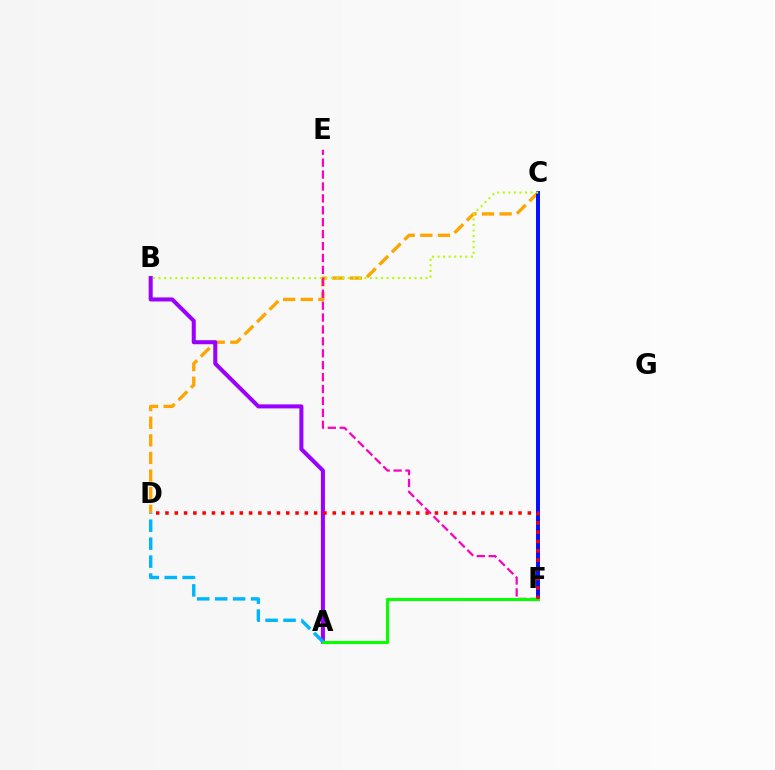{('C', 'F'): [{'color': '#00ff9d', 'line_style': 'solid', 'thickness': 1.63}, {'color': '#0010ff', 'line_style': 'solid', 'thickness': 2.84}], ('C', 'D'): [{'color': '#ffa500', 'line_style': 'dashed', 'thickness': 2.39}], ('E', 'F'): [{'color': '#ff00bd', 'line_style': 'dashed', 'thickness': 1.62}], ('A', 'B'): [{'color': '#9b00ff', 'line_style': 'solid', 'thickness': 2.9}], ('A', 'F'): [{'color': '#08ff00', 'line_style': 'solid', 'thickness': 2.22}], ('D', 'F'): [{'color': '#ff0000', 'line_style': 'dotted', 'thickness': 2.52}], ('B', 'C'): [{'color': '#b3ff00', 'line_style': 'dotted', 'thickness': 1.51}], ('A', 'D'): [{'color': '#00b5ff', 'line_style': 'dashed', 'thickness': 2.44}]}